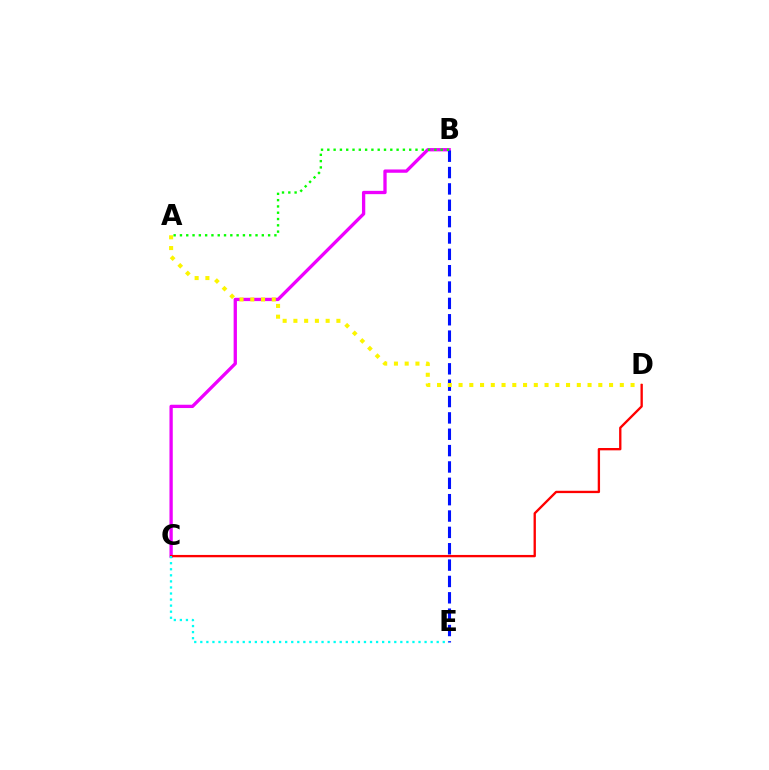{('B', 'C'): [{'color': '#ee00ff', 'line_style': 'solid', 'thickness': 2.38}], ('B', 'E'): [{'color': '#0010ff', 'line_style': 'dashed', 'thickness': 2.22}], ('A', 'D'): [{'color': '#fcf500', 'line_style': 'dotted', 'thickness': 2.92}], ('C', 'D'): [{'color': '#ff0000', 'line_style': 'solid', 'thickness': 1.68}], ('A', 'B'): [{'color': '#08ff00', 'line_style': 'dotted', 'thickness': 1.71}], ('C', 'E'): [{'color': '#00fff6', 'line_style': 'dotted', 'thickness': 1.65}]}